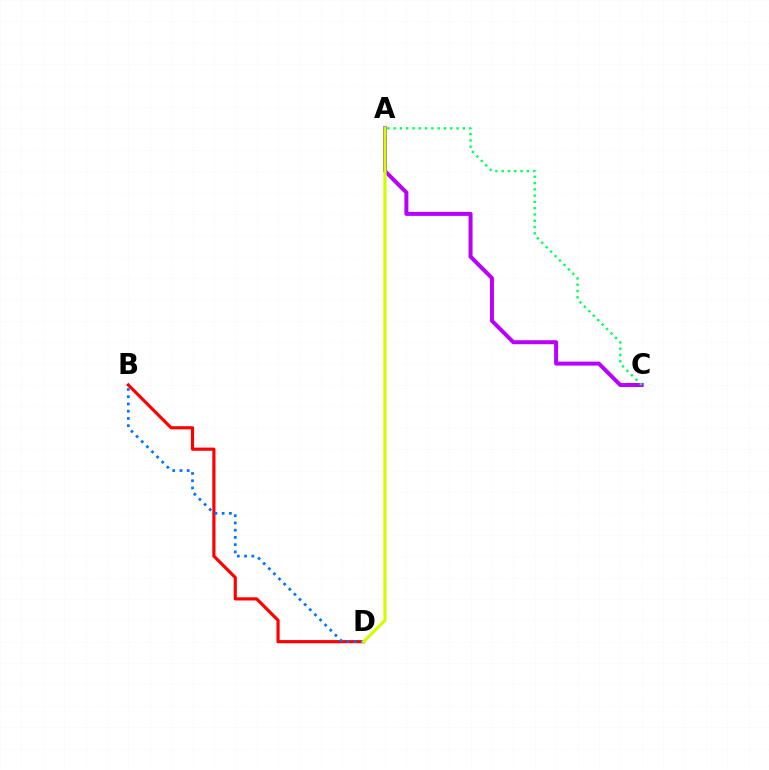{('B', 'D'): [{'color': '#ff0000', 'line_style': 'solid', 'thickness': 2.28}, {'color': '#0074ff', 'line_style': 'dotted', 'thickness': 1.97}], ('A', 'C'): [{'color': '#b900ff', 'line_style': 'solid', 'thickness': 2.87}, {'color': '#00ff5c', 'line_style': 'dotted', 'thickness': 1.71}], ('A', 'D'): [{'color': '#d1ff00', 'line_style': 'solid', 'thickness': 2.3}]}